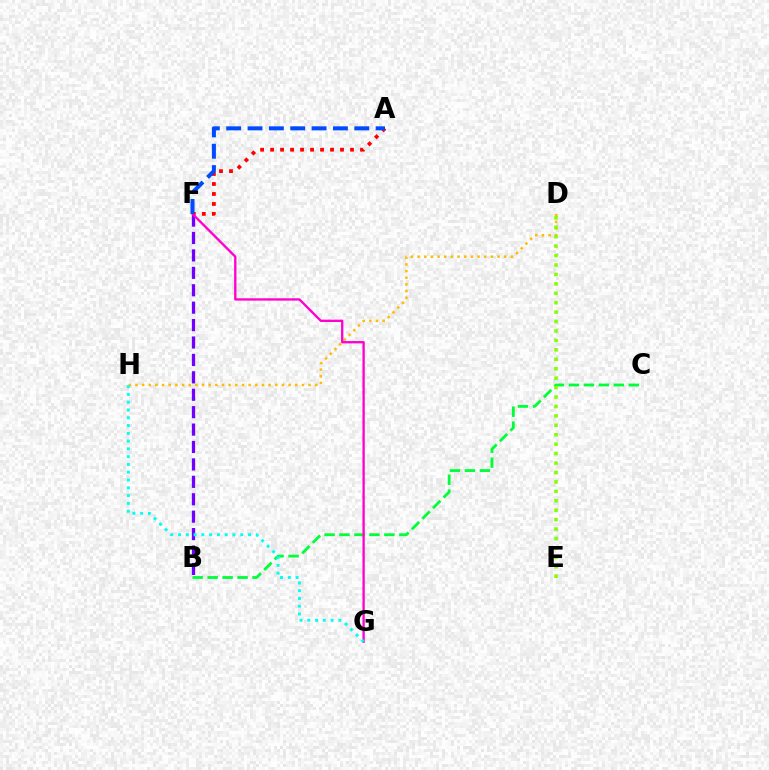{('B', 'C'): [{'color': '#00ff39', 'line_style': 'dashed', 'thickness': 2.03}], ('D', 'H'): [{'color': '#ffbd00', 'line_style': 'dotted', 'thickness': 1.81}], ('B', 'F'): [{'color': '#7200ff', 'line_style': 'dashed', 'thickness': 2.37}], ('D', 'E'): [{'color': '#84ff00', 'line_style': 'dotted', 'thickness': 2.56}], ('A', 'F'): [{'color': '#ff0000', 'line_style': 'dotted', 'thickness': 2.71}, {'color': '#004bff', 'line_style': 'dashed', 'thickness': 2.9}], ('F', 'G'): [{'color': '#ff00cf', 'line_style': 'solid', 'thickness': 1.68}], ('G', 'H'): [{'color': '#00fff6', 'line_style': 'dotted', 'thickness': 2.11}]}